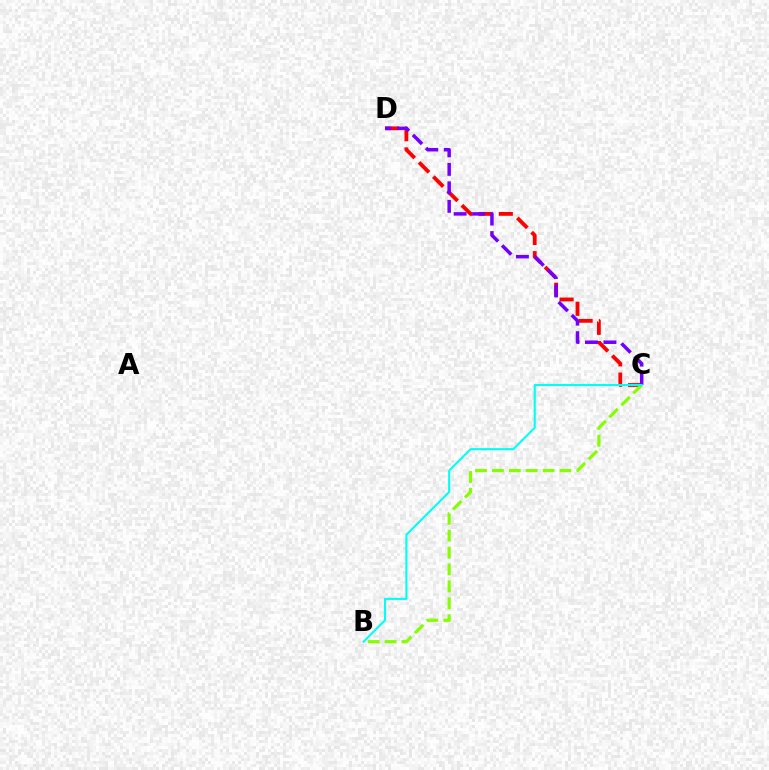{('C', 'D'): [{'color': '#ff0000', 'line_style': 'dashed', 'thickness': 2.75}, {'color': '#7200ff', 'line_style': 'dashed', 'thickness': 2.51}], ('B', 'C'): [{'color': '#84ff00', 'line_style': 'dashed', 'thickness': 2.29}, {'color': '#00fff6', 'line_style': 'solid', 'thickness': 1.51}]}